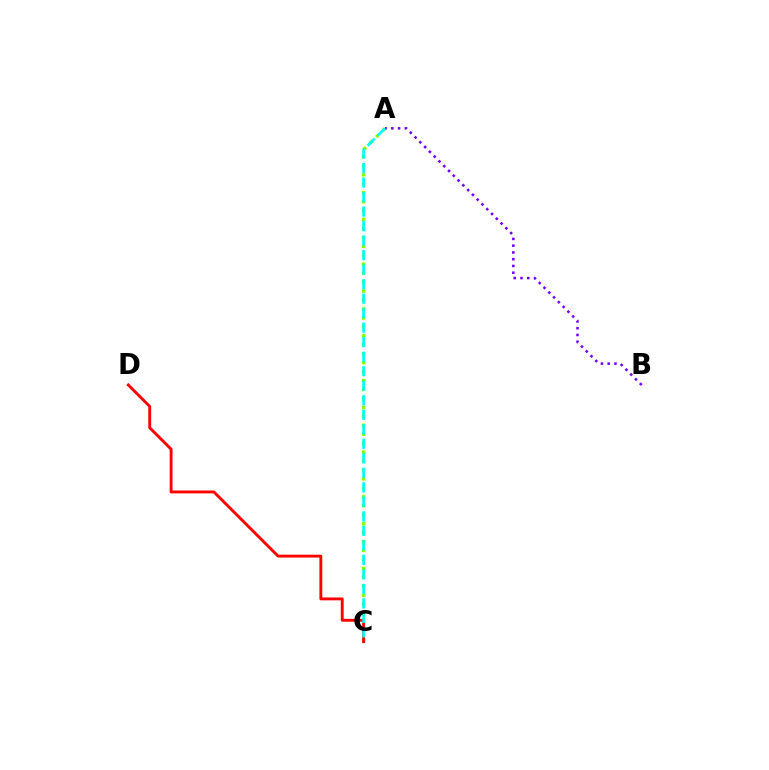{('A', 'C'): [{'color': '#84ff00', 'line_style': 'dotted', 'thickness': 2.43}, {'color': '#00fff6', 'line_style': 'dashed', 'thickness': 1.97}], ('C', 'D'): [{'color': '#ff0000', 'line_style': 'solid', 'thickness': 2.07}], ('A', 'B'): [{'color': '#7200ff', 'line_style': 'dotted', 'thickness': 1.84}]}